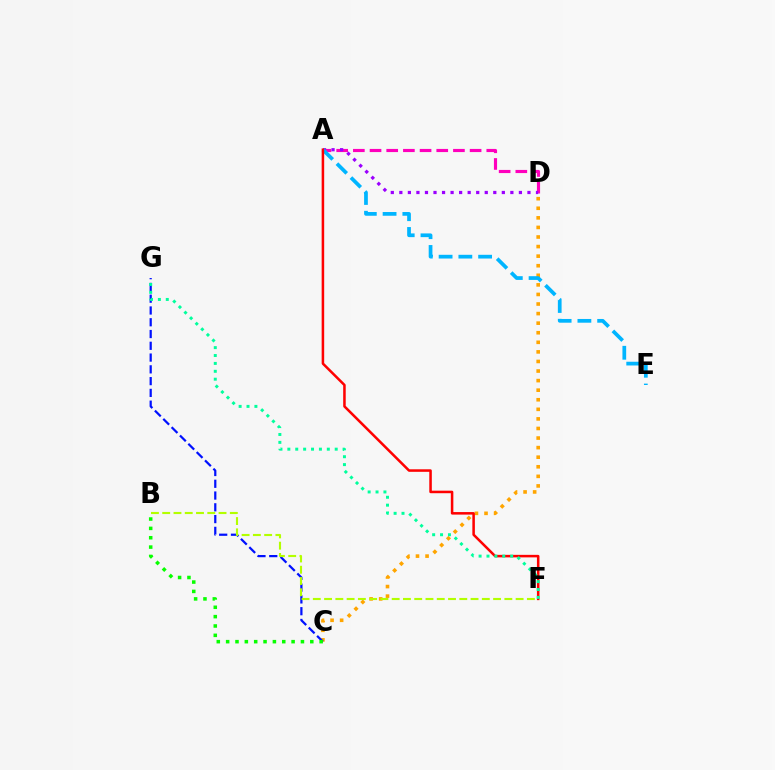{('C', 'D'): [{'color': '#ffa500', 'line_style': 'dotted', 'thickness': 2.6}], ('C', 'G'): [{'color': '#0010ff', 'line_style': 'dashed', 'thickness': 1.6}], ('A', 'D'): [{'color': '#ff00bd', 'line_style': 'dashed', 'thickness': 2.27}, {'color': '#9b00ff', 'line_style': 'dotted', 'thickness': 2.32}], ('A', 'E'): [{'color': '#00b5ff', 'line_style': 'dashed', 'thickness': 2.68}], ('B', 'C'): [{'color': '#08ff00', 'line_style': 'dotted', 'thickness': 2.54}], ('A', 'F'): [{'color': '#ff0000', 'line_style': 'solid', 'thickness': 1.82}], ('B', 'F'): [{'color': '#b3ff00', 'line_style': 'dashed', 'thickness': 1.53}], ('F', 'G'): [{'color': '#00ff9d', 'line_style': 'dotted', 'thickness': 2.14}]}